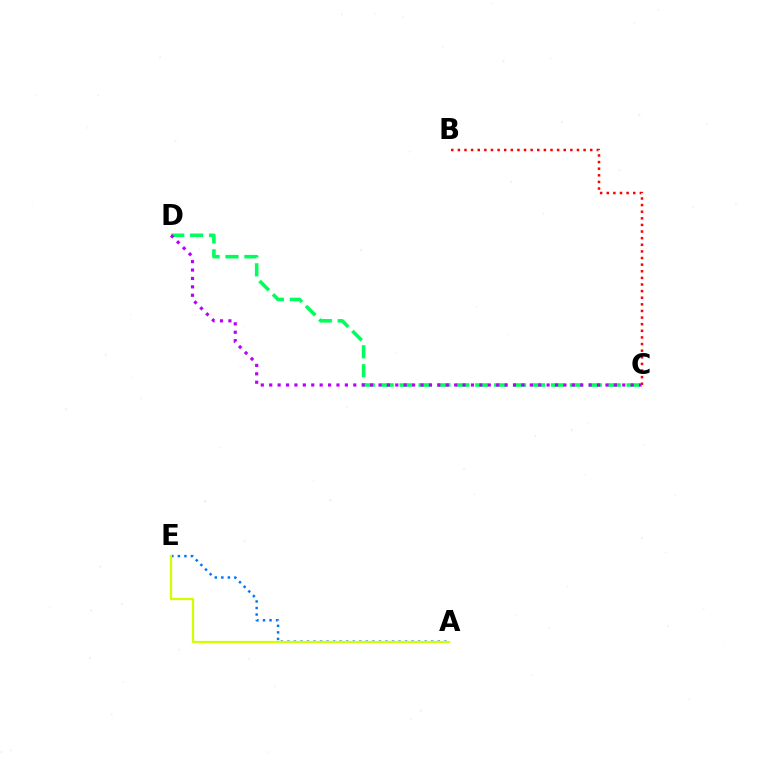{('C', 'D'): [{'color': '#00ff5c', 'line_style': 'dashed', 'thickness': 2.57}, {'color': '#b900ff', 'line_style': 'dotted', 'thickness': 2.28}], ('B', 'C'): [{'color': '#ff0000', 'line_style': 'dotted', 'thickness': 1.8}], ('A', 'E'): [{'color': '#0074ff', 'line_style': 'dotted', 'thickness': 1.78}, {'color': '#d1ff00', 'line_style': 'solid', 'thickness': 1.61}]}